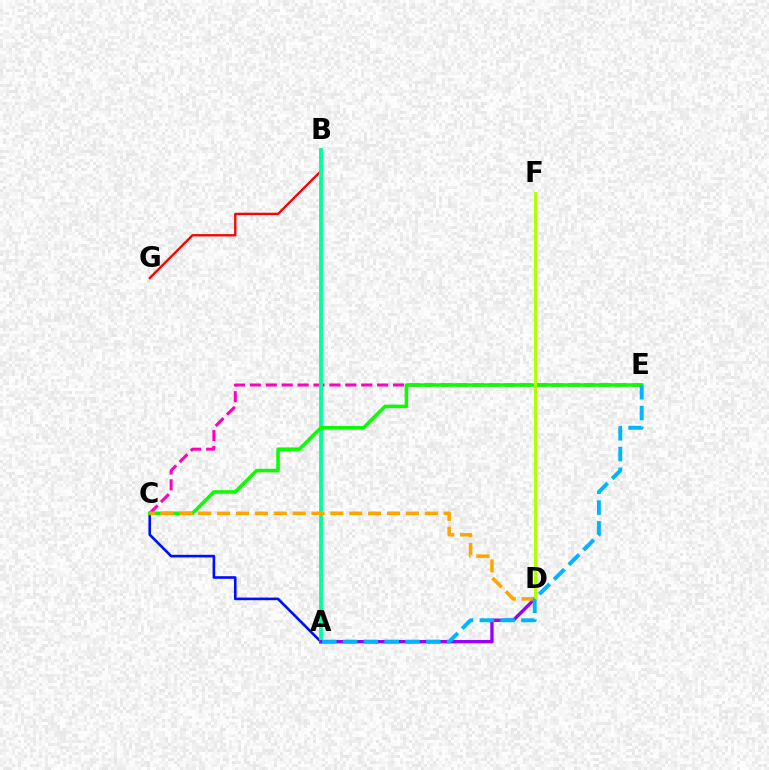{('C', 'E'): [{'color': '#ff00bd', 'line_style': 'dashed', 'thickness': 2.16}, {'color': '#08ff00', 'line_style': 'solid', 'thickness': 2.54}], ('B', 'G'): [{'color': '#ff0000', 'line_style': 'solid', 'thickness': 1.67}], ('A', 'C'): [{'color': '#0010ff', 'line_style': 'solid', 'thickness': 1.9}], ('A', 'B'): [{'color': '#00ff9d', 'line_style': 'solid', 'thickness': 2.72}], ('A', 'D'): [{'color': '#9b00ff', 'line_style': 'solid', 'thickness': 2.42}], ('C', 'D'): [{'color': '#ffa500', 'line_style': 'dashed', 'thickness': 2.56}], ('D', 'F'): [{'color': '#b3ff00', 'line_style': 'solid', 'thickness': 2.14}], ('A', 'E'): [{'color': '#00b5ff', 'line_style': 'dashed', 'thickness': 2.83}]}